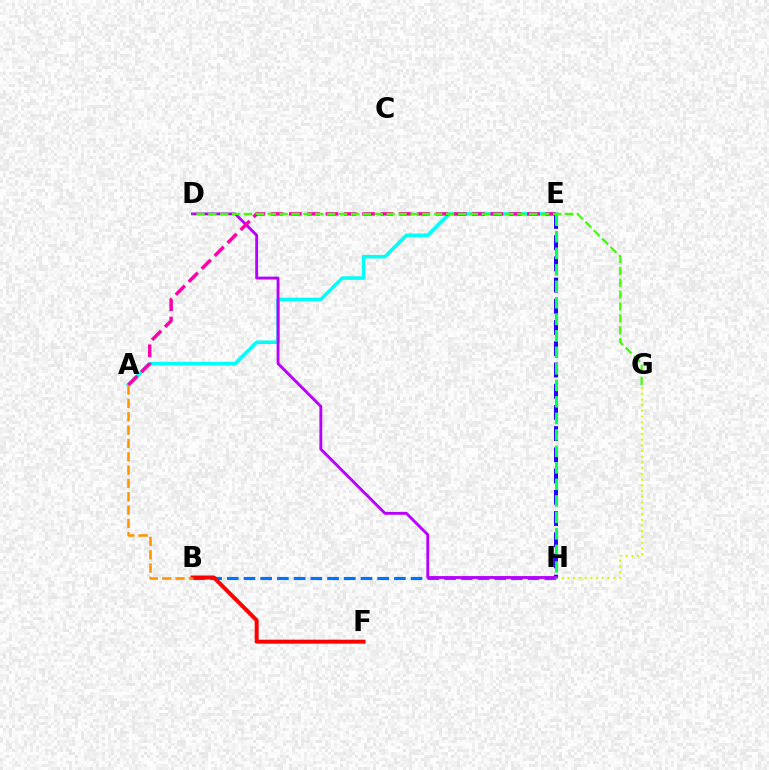{('G', 'H'): [{'color': '#d1ff00', 'line_style': 'dotted', 'thickness': 1.56}], ('A', 'E'): [{'color': '#00fff6', 'line_style': 'solid', 'thickness': 2.55}, {'color': '#ff00ac', 'line_style': 'dashed', 'thickness': 2.49}], ('B', 'H'): [{'color': '#0074ff', 'line_style': 'dashed', 'thickness': 2.27}], ('E', 'H'): [{'color': '#2500ff', 'line_style': 'dashed', 'thickness': 2.88}, {'color': '#00ff5c', 'line_style': 'dashed', 'thickness': 2.24}], ('D', 'H'): [{'color': '#b900ff', 'line_style': 'solid', 'thickness': 2.06}], ('B', 'F'): [{'color': '#ff0000', 'line_style': 'solid', 'thickness': 2.86}], ('A', 'B'): [{'color': '#ff9400', 'line_style': 'dashed', 'thickness': 1.81}], ('D', 'G'): [{'color': '#3dff00', 'line_style': 'dashed', 'thickness': 1.61}]}